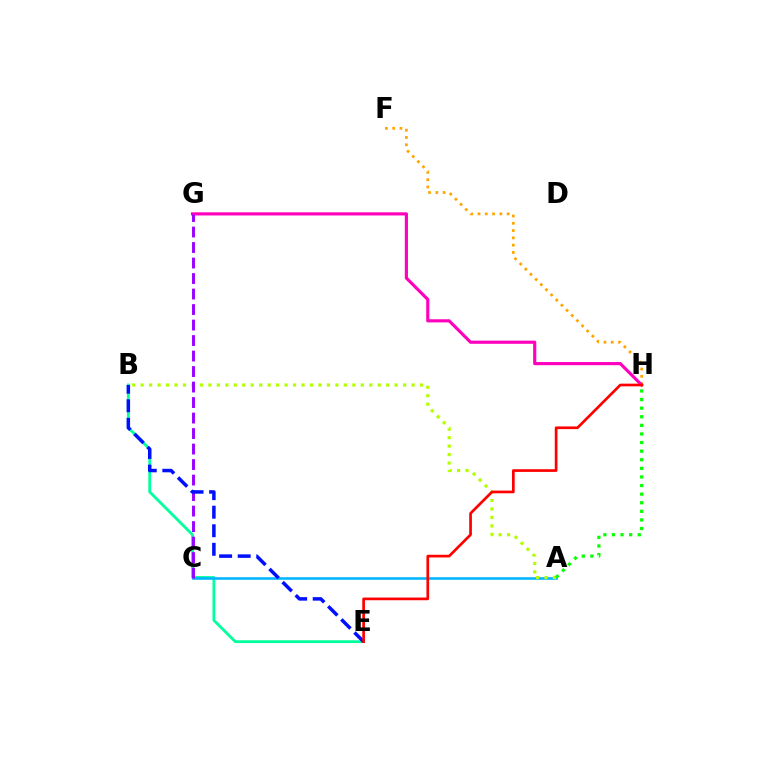{('B', 'E'): [{'color': '#00ff9d', 'line_style': 'solid', 'thickness': 2.02}, {'color': '#0010ff', 'line_style': 'dashed', 'thickness': 2.52}], ('F', 'H'): [{'color': '#ffa500', 'line_style': 'dotted', 'thickness': 1.98}], ('G', 'H'): [{'color': '#ff00bd', 'line_style': 'solid', 'thickness': 2.27}], ('A', 'C'): [{'color': '#00b5ff', 'line_style': 'solid', 'thickness': 1.85}], ('A', 'B'): [{'color': '#b3ff00', 'line_style': 'dotted', 'thickness': 2.3}], ('C', 'G'): [{'color': '#9b00ff', 'line_style': 'dashed', 'thickness': 2.11}], ('E', 'H'): [{'color': '#ff0000', 'line_style': 'solid', 'thickness': 1.94}], ('A', 'H'): [{'color': '#08ff00', 'line_style': 'dotted', 'thickness': 2.34}]}